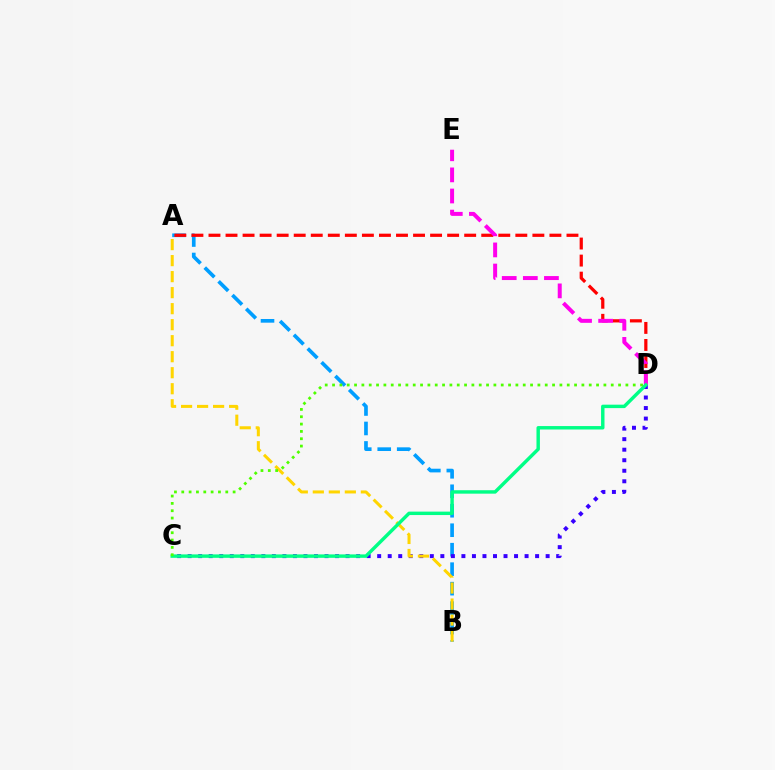{('A', 'B'): [{'color': '#009eff', 'line_style': 'dashed', 'thickness': 2.65}, {'color': '#ffd500', 'line_style': 'dashed', 'thickness': 2.18}], ('C', 'D'): [{'color': '#3700ff', 'line_style': 'dotted', 'thickness': 2.86}, {'color': '#00ff86', 'line_style': 'solid', 'thickness': 2.47}, {'color': '#4fff00', 'line_style': 'dotted', 'thickness': 1.99}], ('A', 'D'): [{'color': '#ff0000', 'line_style': 'dashed', 'thickness': 2.32}], ('D', 'E'): [{'color': '#ff00ed', 'line_style': 'dashed', 'thickness': 2.87}]}